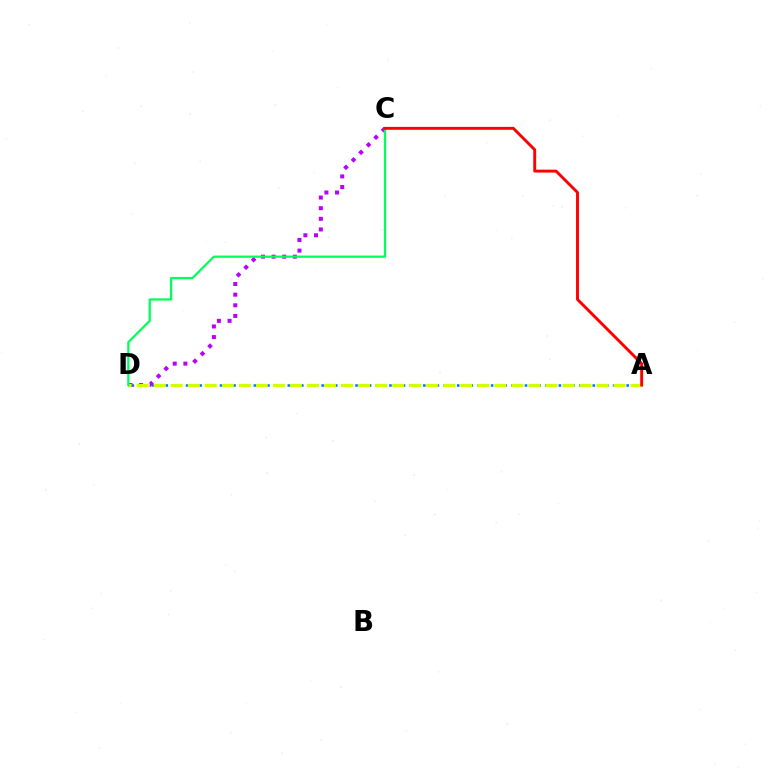{('A', 'D'): [{'color': '#0074ff', 'line_style': 'dotted', 'thickness': 1.84}, {'color': '#d1ff00', 'line_style': 'dashed', 'thickness': 2.31}], ('C', 'D'): [{'color': '#b900ff', 'line_style': 'dotted', 'thickness': 2.89}, {'color': '#00ff5c', 'line_style': 'solid', 'thickness': 1.62}], ('A', 'C'): [{'color': '#ff0000', 'line_style': 'solid', 'thickness': 2.09}]}